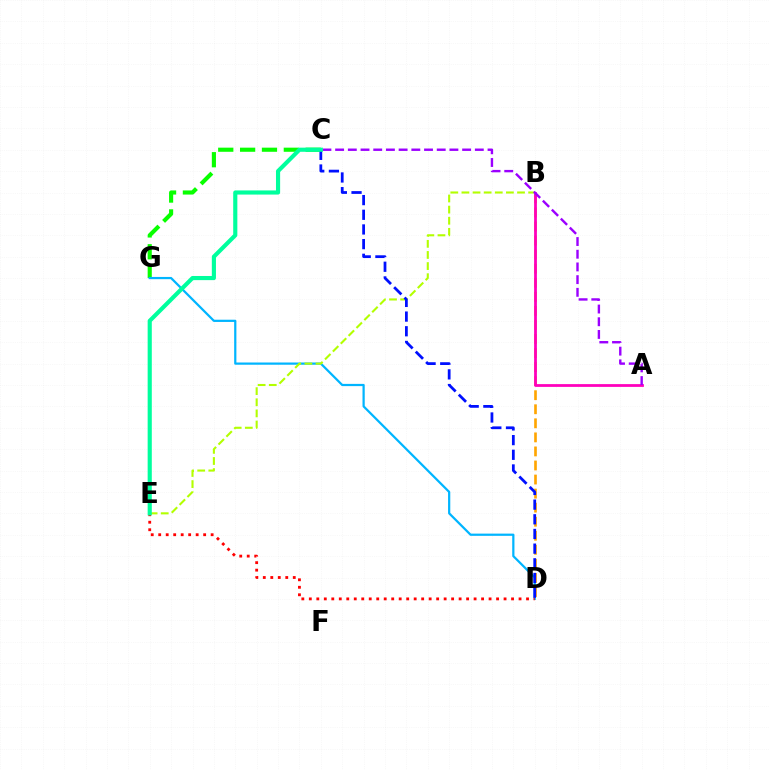{('B', 'D'): [{'color': '#ffa500', 'line_style': 'dashed', 'thickness': 1.91}], ('C', 'G'): [{'color': '#08ff00', 'line_style': 'dashed', 'thickness': 2.97}], ('A', 'B'): [{'color': '#ff00bd', 'line_style': 'solid', 'thickness': 2.0}], ('D', 'G'): [{'color': '#00b5ff', 'line_style': 'solid', 'thickness': 1.6}], ('B', 'E'): [{'color': '#b3ff00', 'line_style': 'dashed', 'thickness': 1.51}], ('D', 'E'): [{'color': '#ff0000', 'line_style': 'dotted', 'thickness': 2.04}], ('C', 'D'): [{'color': '#0010ff', 'line_style': 'dashed', 'thickness': 1.99}], ('A', 'C'): [{'color': '#9b00ff', 'line_style': 'dashed', 'thickness': 1.73}], ('C', 'E'): [{'color': '#00ff9d', 'line_style': 'solid', 'thickness': 2.98}]}